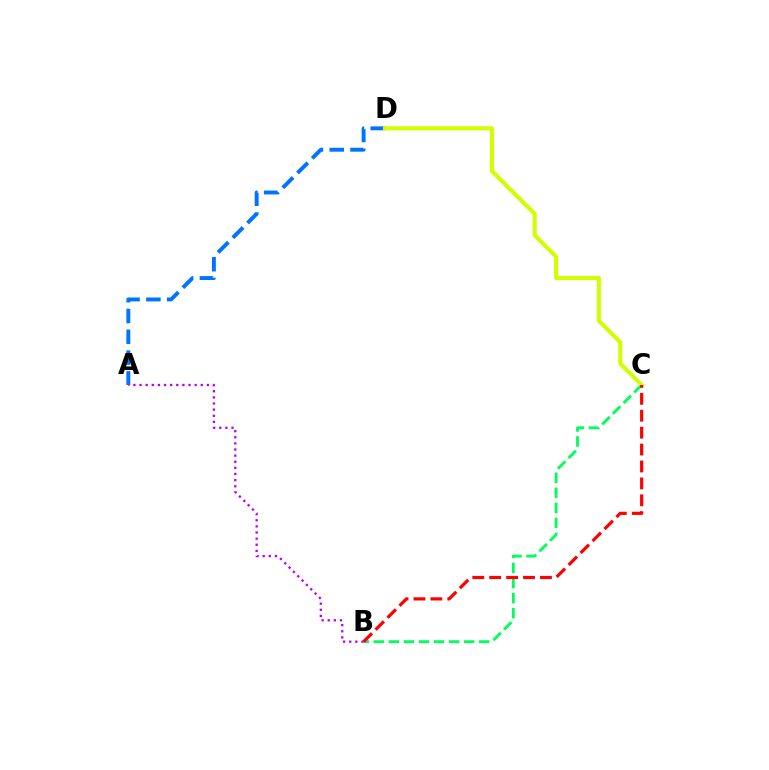{('A', 'D'): [{'color': '#0074ff', 'line_style': 'dashed', 'thickness': 2.83}], ('B', 'C'): [{'color': '#00ff5c', 'line_style': 'dashed', 'thickness': 2.05}, {'color': '#ff0000', 'line_style': 'dashed', 'thickness': 2.3}], ('C', 'D'): [{'color': '#d1ff00', 'line_style': 'solid', 'thickness': 2.94}], ('A', 'B'): [{'color': '#b900ff', 'line_style': 'dotted', 'thickness': 1.66}]}